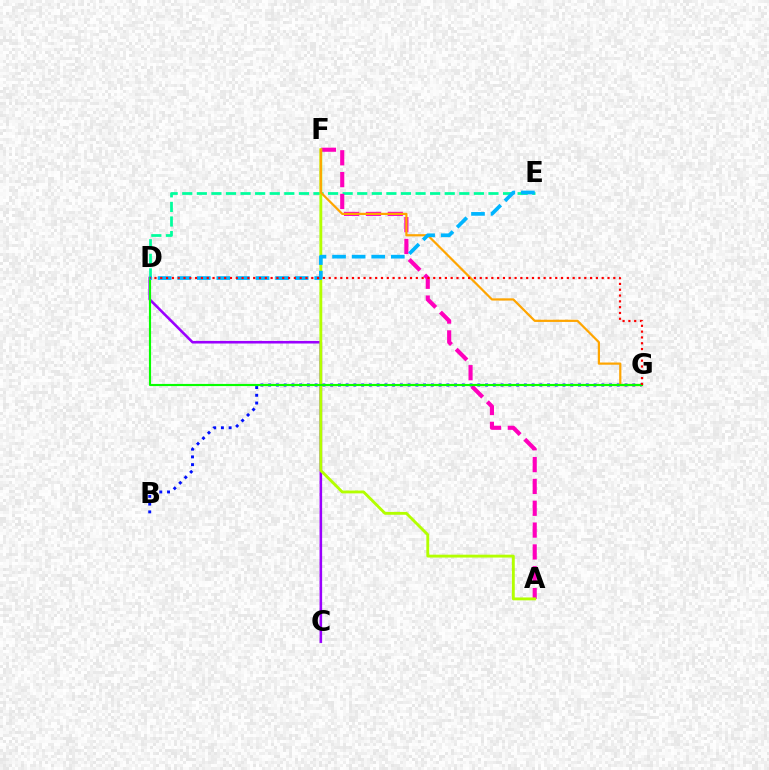{('D', 'E'): [{'color': '#00ff9d', 'line_style': 'dashed', 'thickness': 1.98}, {'color': '#00b5ff', 'line_style': 'dashed', 'thickness': 2.66}], ('C', 'D'): [{'color': '#9b00ff', 'line_style': 'solid', 'thickness': 1.86}], ('A', 'F'): [{'color': '#ff00bd', 'line_style': 'dashed', 'thickness': 2.97}, {'color': '#b3ff00', 'line_style': 'solid', 'thickness': 2.06}], ('B', 'G'): [{'color': '#0010ff', 'line_style': 'dotted', 'thickness': 2.11}], ('F', 'G'): [{'color': '#ffa500', 'line_style': 'solid', 'thickness': 1.6}], ('D', 'G'): [{'color': '#08ff00', 'line_style': 'solid', 'thickness': 1.55}, {'color': '#ff0000', 'line_style': 'dotted', 'thickness': 1.58}]}